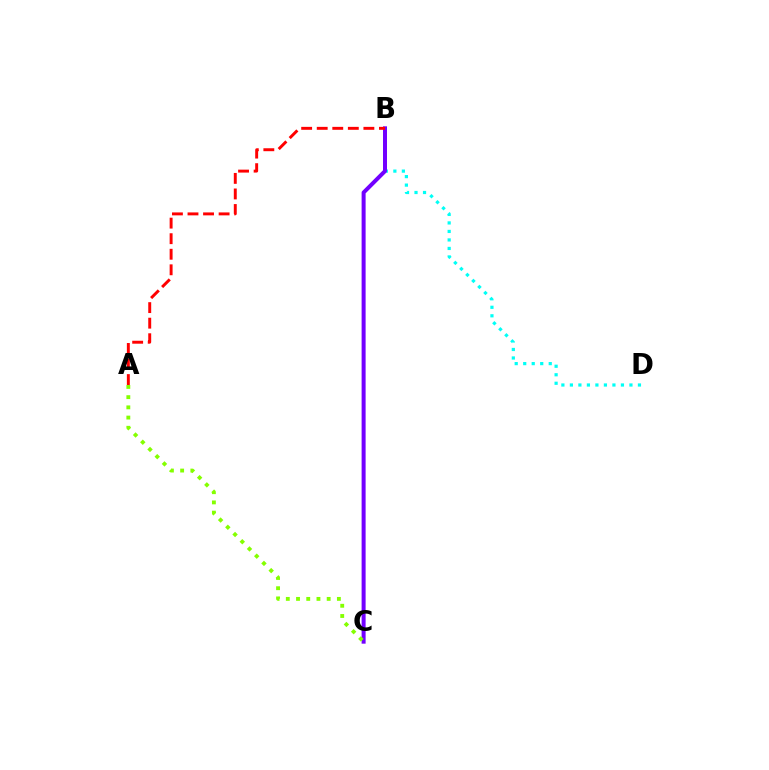{('B', 'D'): [{'color': '#00fff6', 'line_style': 'dotted', 'thickness': 2.31}], ('B', 'C'): [{'color': '#7200ff', 'line_style': 'solid', 'thickness': 2.88}], ('A', 'C'): [{'color': '#84ff00', 'line_style': 'dotted', 'thickness': 2.78}], ('A', 'B'): [{'color': '#ff0000', 'line_style': 'dashed', 'thickness': 2.11}]}